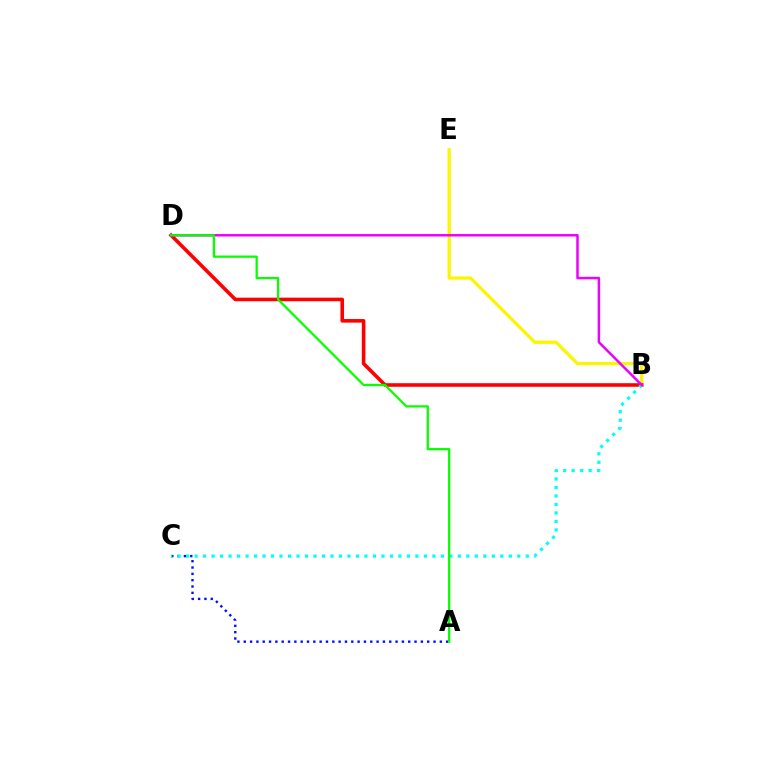{('B', 'E'): [{'color': '#fcf500', 'line_style': 'solid', 'thickness': 2.36}], ('A', 'C'): [{'color': '#0010ff', 'line_style': 'dotted', 'thickness': 1.72}], ('B', 'D'): [{'color': '#ff0000', 'line_style': 'solid', 'thickness': 2.59}, {'color': '#ee00ff', 'line_style': 'solid', 'thickness': 1.79}], ('B', 'C'): [{'color': '#00fff6', 'line_style': 'dotted', 'thickness': 2.31}], ('A', 'D'): [{'color': '#08ff00', 'line_style': 'solid', 'thickness': 1.63}]}